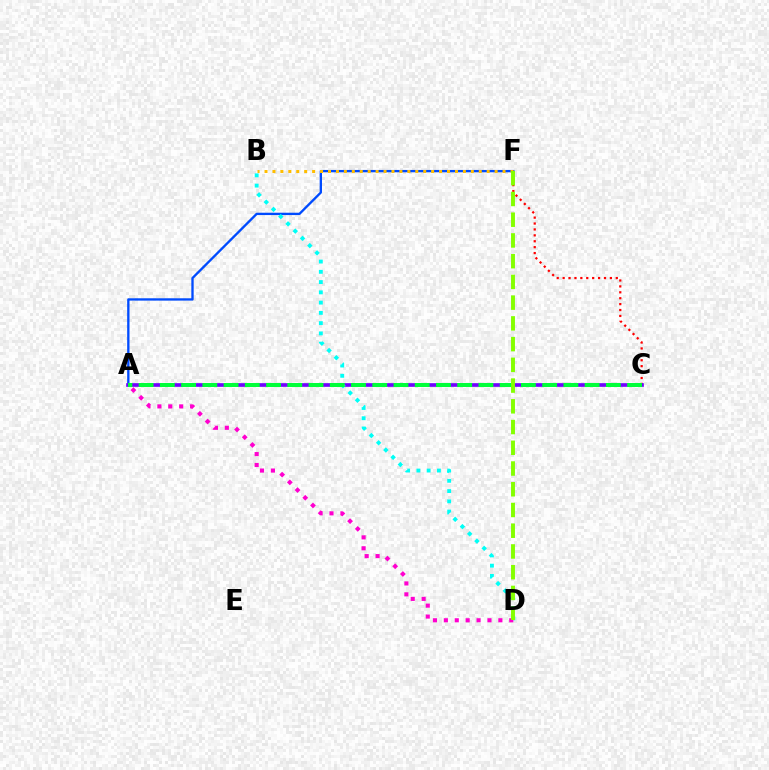{('C', 'F'): [{'color': '#ff0000', 'line_style': 'dotted', 'thickness': 1.61}], ('A', 'F'): [{'color': '#004bff', 'line_style': 'solid', 'thickness': 1.68}], ('A', 'C'): [{'color': '#7200ff', 'line_style': 'solid', 'thickness': 2.64}, {'color': '#00ff39', 'line_style': 'dashed', 'thickness': 2.89}], ('B', 'F'): [{'color': '#ffbd00', 'line_style': 'dotted', 'thickness': 2.16}], ('B', 'D'): [{'color': '#00fff6', 'line_style': 'dotted', 'thickness': 2.79}], ('A', 'D'): [{'color': '#ff00cf', 'line_style': 'dotted', 'thickness': 2.96}], ('D', 'F'): [{'color': '#84ff00', 'line_style': 'dashed', 'thickness': 2.82}]}